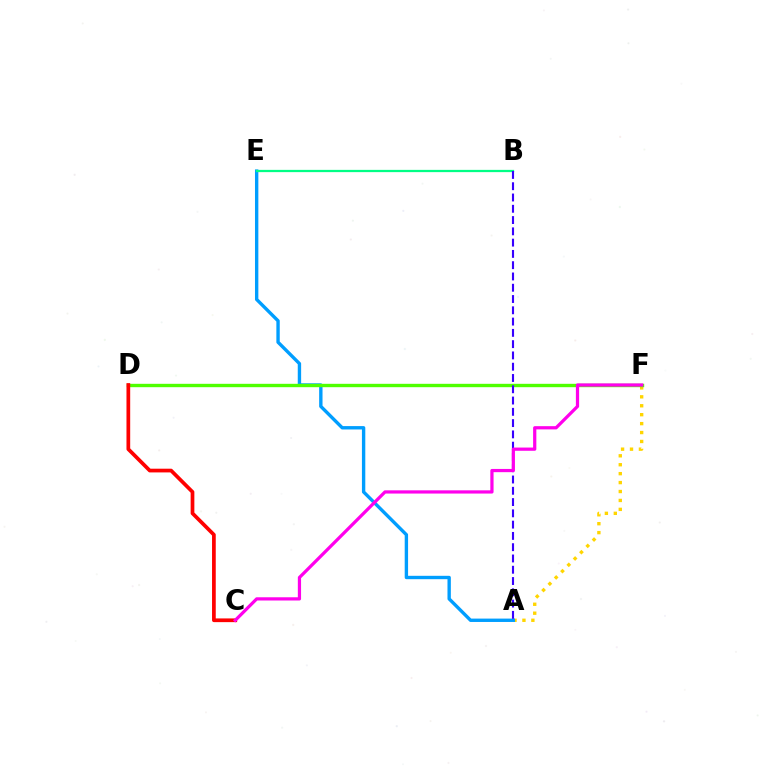{('A', 'F'): [{'color': '#ffd500', 'line_style': 'dotted', 'thickness': 2.43}], ('A', 'E'): [{'color': '#009eff', 'line_style': 'solid', 'thickness': 2.43}], ('D', 'F'): [{'color': '#4fff00', 'line_style': 'solid', 'thickness': 2.44}], ('B', 'E'): [{'color': '#00ff86', 'line_style': 'solid', 'thickness': 1.62}], ('A', 'B'): [{'color': '#3700ff', 'line_style': 'dashed', 'thickness': 1.53}], ('C', 'D'): [{'color': '#ff0000', 'line_style': 'solid', 'thickness': 2.67}], ('C', 'F'): [{'color': '#ff00ed', 'line_style': 'solid', 'thickness': 2.32}]}